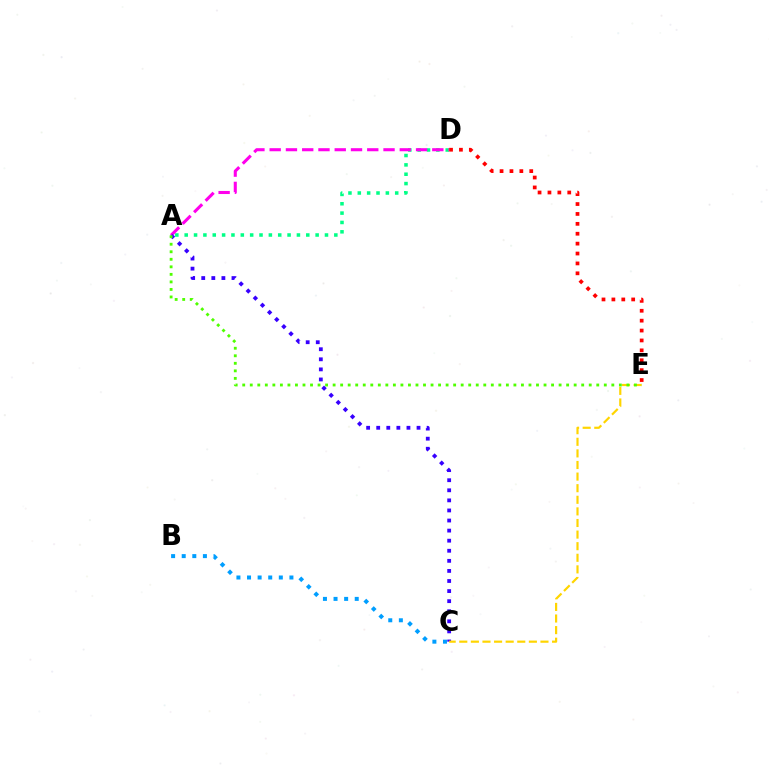{('A', 'D'): [{'color': '#00ff86', 'line_style': 'dotted', 'thickness': 2.54}, {'color': '#ff00ed', 'line_style': 'dashed', 'thickness': 2.21}], ('A', 'C'): [{'color': '#3700ff', 'line_style': 'dotted', 'thickness': 2.74}], ('C', 'E'): [{'color': '#ffd500', 'line_style': 'dashed', 'thickness': 1.58}], ('D', 'E'): [{'color': '#ff0000', 'line_style': 'dotted', 'thickness': 2.69}], ('B', 'C'): [{'color': '#009eff', 'line_style': 'dotted', 'thickness': 2.88}], ('A', 'E'): [{'color': '#4fff00', 'line_style': 'dotted', 'thickness': 2.05}]}